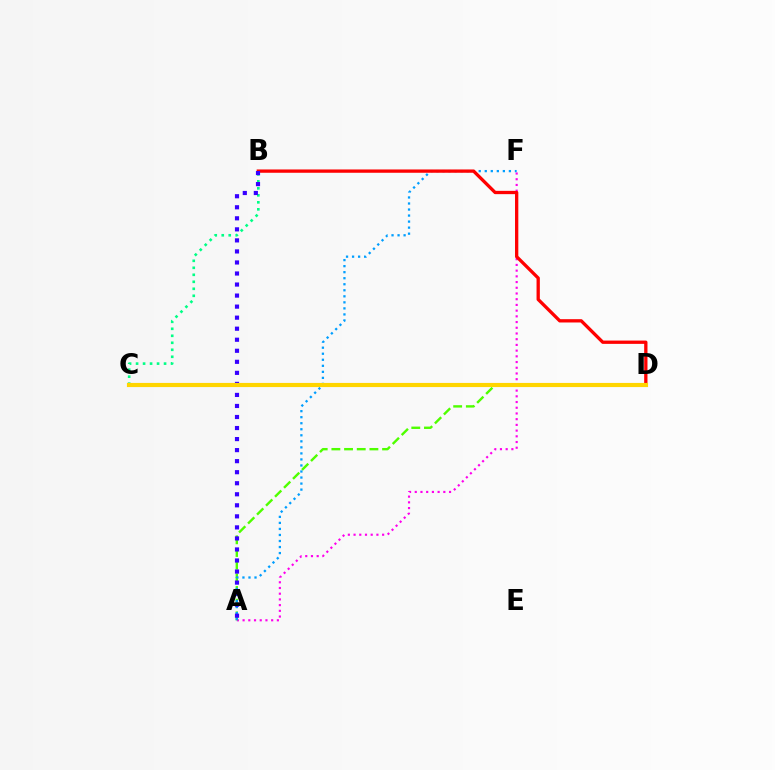{('A', 'F'): [{'color': '#ff00ed', 'line_style': 'dotted', 'thickness': 1.55}, {'color': '#009eff', 'line_style': 'dotted', 'thickness': 1.64}], ('A', 'D'): [{'color': '#4fff00', 'line_style': 'dashed', 'thickness': 1.72}], ('B', 'C'): [{'color': '#00ff86', 'line_style': 'dotted', 'thickness': 1.9}], ('B', 'D'): [{'color': '#ff0000', 'line_style': 'solid', 'thickness': 2.37}], ('A', 'B'): [{'color': '#3700ff', 'line_style': 'dotted', 'thickness': 3.0}], ('C', 'D'): [{'color': '#ffd500', 'line_style': 'solid', 'thickness': 2.98}]}